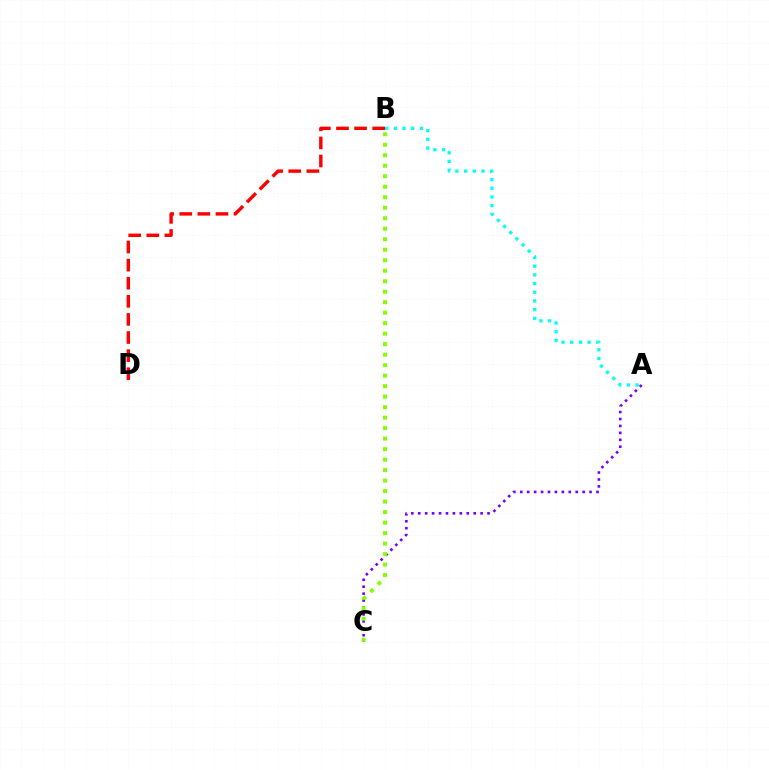{('A', 'B'): [{'color': '#00fff6', 'line_style': 'dotted', 'thickness': 2.36}], ('A', 'C'): [{'color': '#7200ff', 'line_style': 'dotted', 'thickness': 1.88}], ('B', 'D'): [{'color': '#ff0000', 'line_style': 'dashed', 'thickness': 2.46}], ('B', 'C'): [{'color': '#84ff00', 'line_style': 'dotted', 'thickness': 2.85}]}